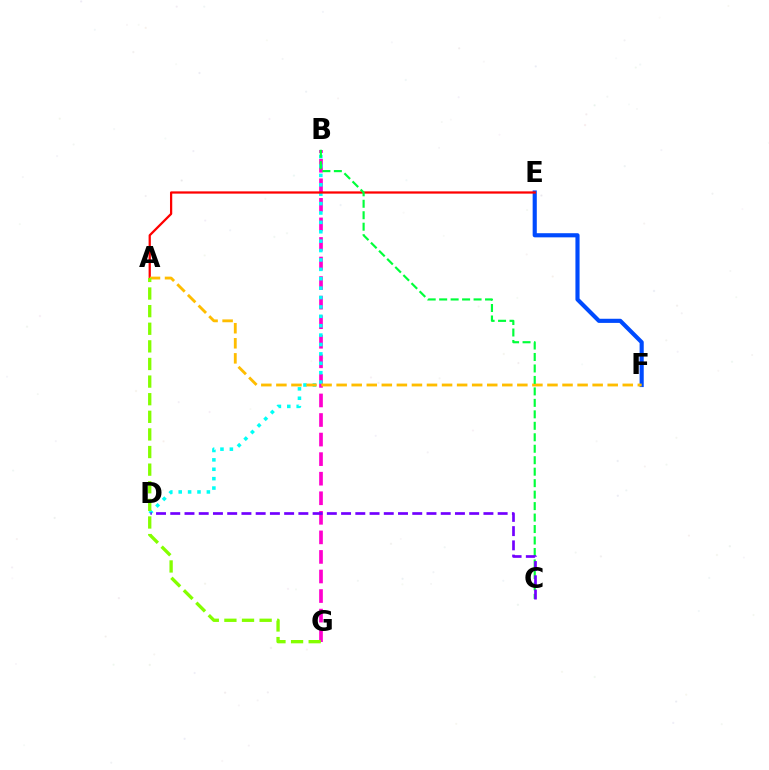{('E', 'F'): [{'color': '#004bff', 'line_style': 'solid', 'thickness': 2.98}], ('B', 'G'): [{'color': '#ff00cf', 'line_style': 'dashed', 'thickness': 2.66}], ('B', 'D'): [{'color': '#00fff6', 'line_style': 'dotted', 'thickness': 2.55}], ('A', 'E'): [{'color': '#ff0000', 'line_style': 'solid', 'thickness': 1.62}], ('A', 'F'): [{'color': '#ffbd00', 'line_style': 'dashed', 'thickness': 2.05}], ('B', 'C'): [{'color': '#00ff39', 'line_style': 'dashed', 'thickness': 1.56}], ('C', 'D'): [{'color': '#7200ff', 'line_style': 'dashed', 'thickness': 1.93}], ('A', 'G'): [{'color': '#84ff00', 'line_style': 'dashed', 'thickness': 2.39}]}